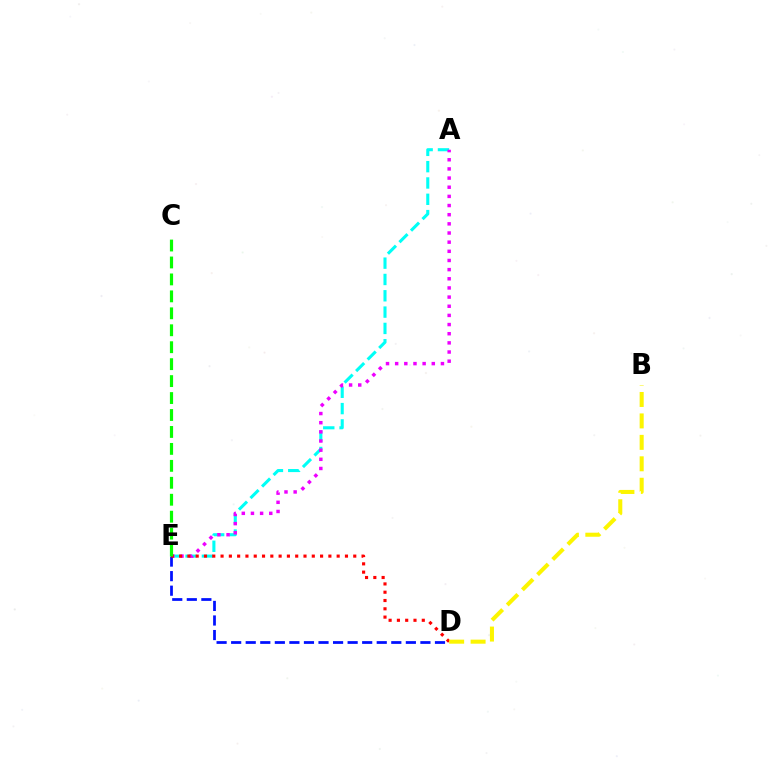{('A', 'E'): [{'color': '#00fff6', 'line_style': 'dashed', 'thickness': 2.22}, {'color': '#ee00ff', 'line_style': 'dotted', 'thickness': 2.49}], ('D', 'E'): [{'color': '#0010ff', 'line_style': 'dashed', 'thickness': 1.98}, {'color': '#ff0000', 'line_style': 'dotted', 'thickness': 2.25}], ('C', 'E'): [{'color': '#08ff00', 'line_style': 'dashed', 'thickness': 2.3}], ('B', 'D'): [{'color': '#fcf500', 'line_style': 'dashed', 'thickness': 2.91}]}